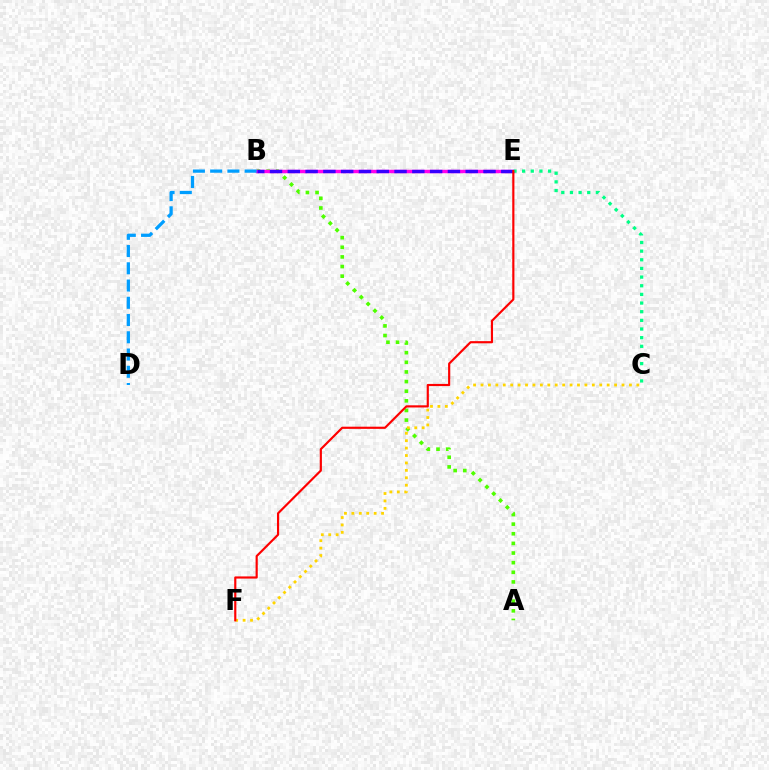{('A', 'B'): [{'color': '#4fff00', 'line_style': 'dotted', 'thickness': 2.62}], ('C', 'F'): [{'color': '#ffd500', 'line_style': 'dotted', 'thickness': 2.02}], ('B', 'E'): [{'color': '#ff00ed', 'line_style': 'solid', 'thickness': 2.48}, {'color': '#3700ff', 'line_style': 'dashed', 'thickness': 2.42}], ('C', 'E'): [{'color': '#00ff86', 'line_style': 'dotted', 'thickness': 2.35}], ('B', 'D'): [{'color': '#009eff', 'line_style': 'dashed', 'thickness': 2.34}], ('E', 'F'): [{'color': '#ff0000', 'line_style': 'solid', 'thickness': 1.56}]}